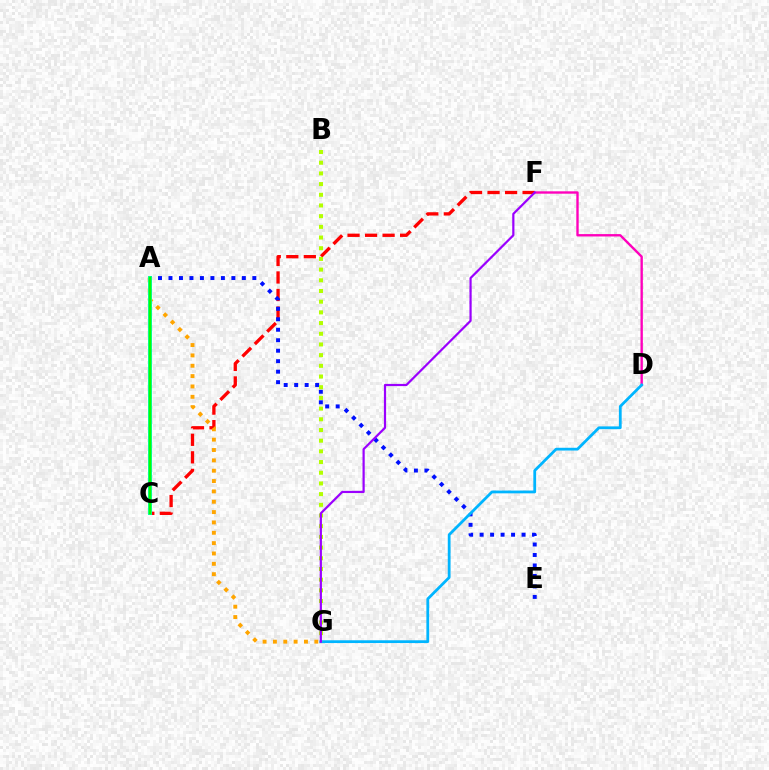{('D', 'F'): [{'color': '#ff00bd', 'line_style': 'solid', 'thickness': 1.71}], ('C', 'F'): [{'color': '#ff0000', 'line_style': 'dashed', 'thickness': 2.38}], ('A', 'E'): [{'color': '#0010ff', 'line_style': 'dotted', 'thickness': 2.85}], ('D', 'G'): [{'color': '#00b5ff', 'line_style': 'solid', 'thickness': 2.01}], ('B', 'G'): [{'color': '#b3ff00', 'line_style': 'dotted', 'thickness': 2.9}], ('A', 'G'): [{'color': '#ffa500', 'line_style': 'dotted', 'thickness': 2.81}], ('F', 'G'): [{'color': '#9b00ff', 'line_style': 'solid', 'thickness': 1.59}], ('A', 'C'): [{'color': '#00ff9d', 'line_style': 'solid', 'thickness': 2.83}, {'color': '#08ff00', 'line_style': 'solid', 'thickness': 1.69}]}